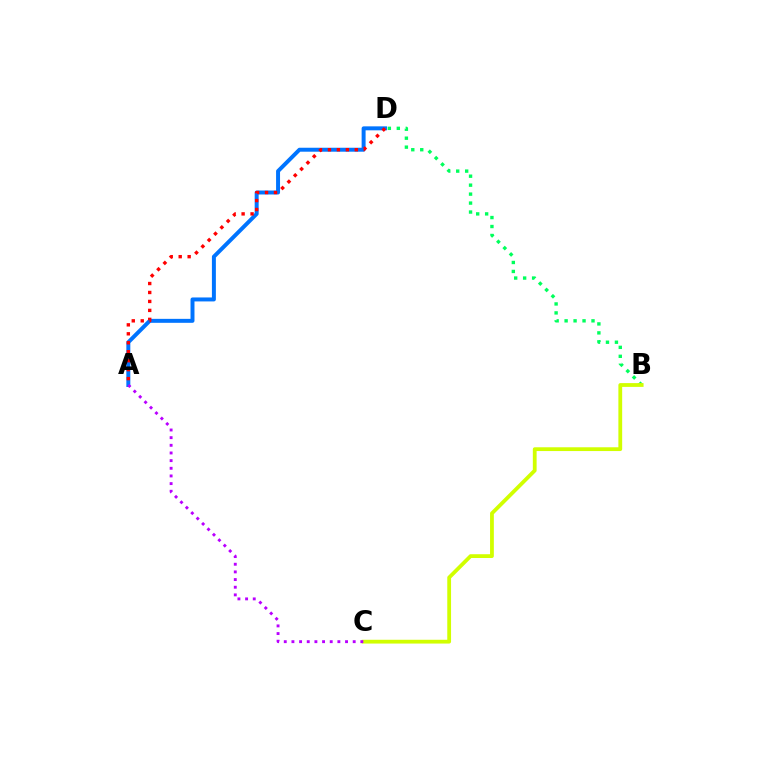{('B', 'D'): [{'color': '#00ff5c', 'line_style': 'dotted', 'thickness': 2.44}], ('A', 'D'): [{'color': '#0074ff', 'line_style': 'solid', 'thickness': 2.85}, {'color': '#ff0000', 'line_style': 'dotted', 'thickness': 2.43}], ('B', 'C'): [{'color': '#d1ff00', 'line_style': 'solid', 'thickness': 2.73}], ('A', 'C'): [{'color': '#b900ff', 'line_style': 'dotted', 'thickness': 2.08}]}